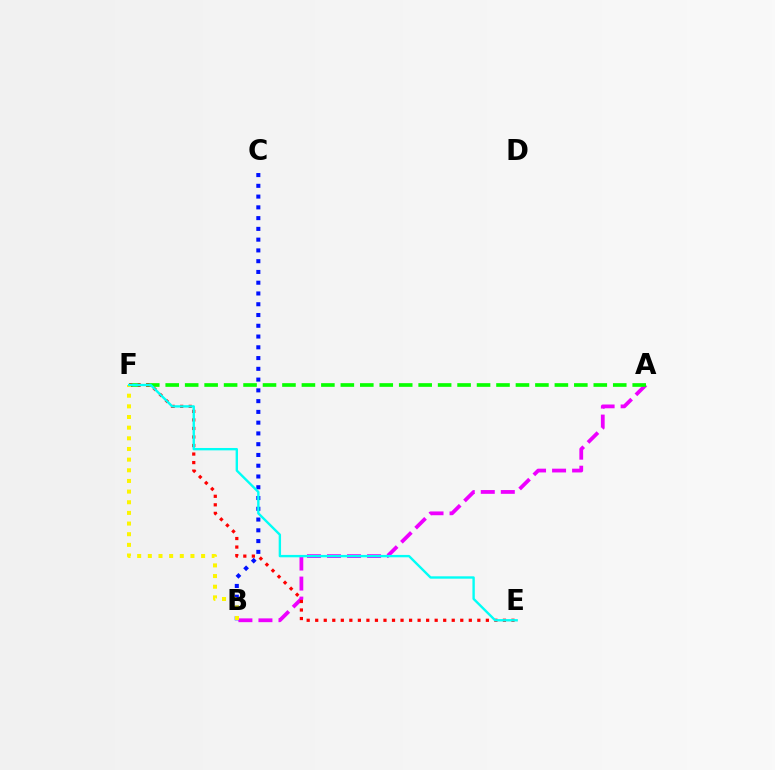{('A', 'B'): [{'color': '#ee00ff', 'line_style': 'dashed', 'thickness': 2.72}], ('A', 'F'): [{'color': '#08ff00', 'line_style': 'dashed', 'thickness': 2.64}], ('B', 'C'): [{'color': '#0010ff', 'line_style': 'dotted', 'thickness': 2.92}], ('E', 'F'): [{'color': '#ff0000', 'line_style': 'dotted', 'thickness': 2.32}, {'color': '#00fff6', 'line_style': 'solid', 'thickness': 1.71}], ('B', 'F'): [{'color': '#fcf500', 'line_style': 'dotted', 'thickness': 2.89}]}